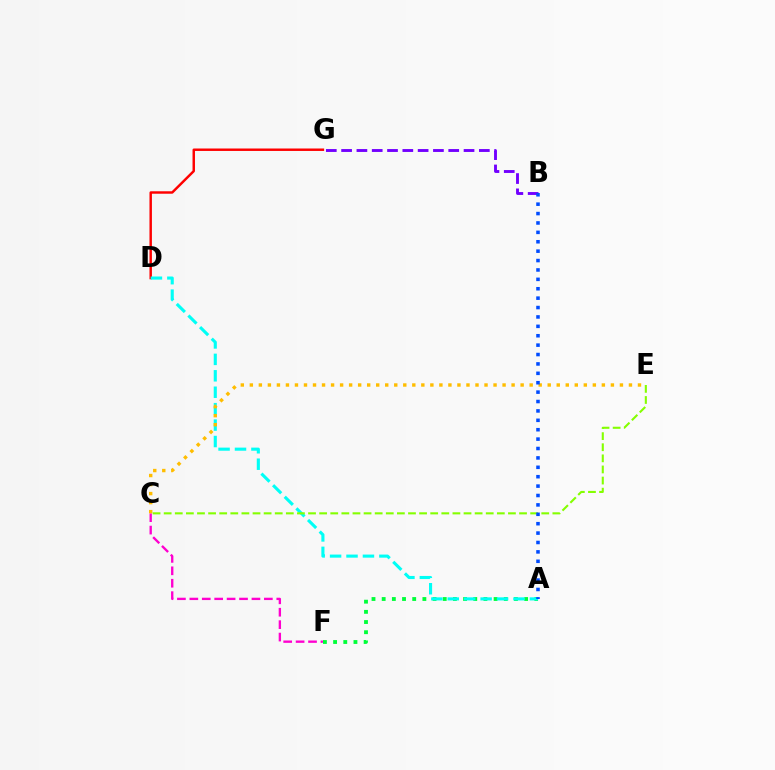{('A', 'F'): [{'color': '#00ff39', 'line_style': 'dotted', 'thickness': 2.76}], ('C', 'F'): [{'color': '#ff00cf', 'line_style': 'dashed', 'thickness': 1.69}], ('D', 'G'): [{'color': '#ff0000', 'line_style': 'solid', 'thickness': 1.77}], ('A', 'D'): [{'color': '#00fff6', 'line_style': 'dashed', 'thickness': 2.23}], ('C', 'E'): [{'color': '#ffbd00', 'line_style': 'dotted', 'thickness': 2.45}, {'color': '#84ff00', 'line_style': 'dashed', 'thickness': 1.51}], ('B', 'G'): [{'color': '#7200ff', 'line_style': 'dashed', 'thickness': 2.08}], ('A', 'B'): [{'color': '#004bff', 'line_style': 'dotted', 'thickness': 2.55}]}